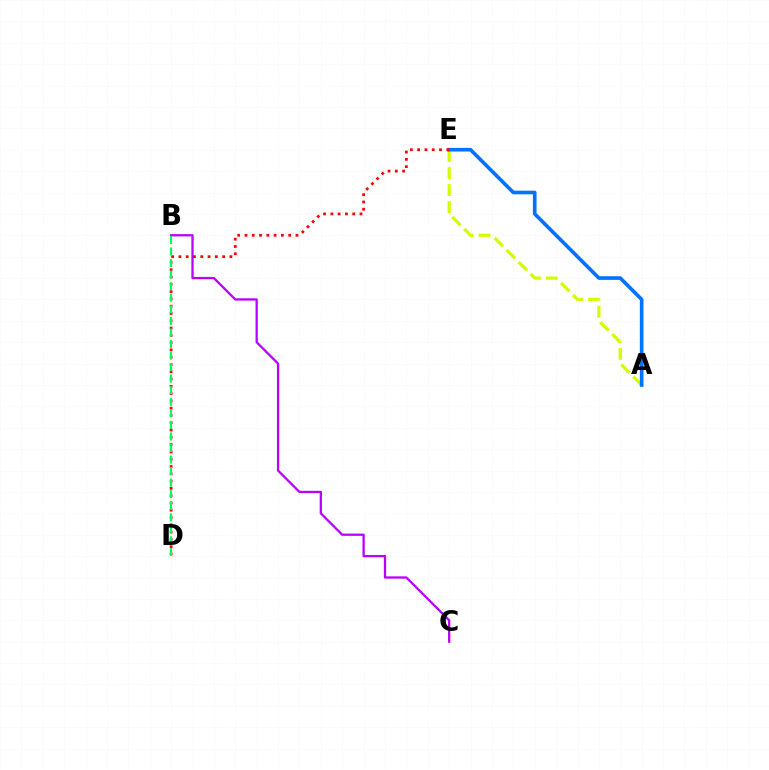{('B', 'C'): [{'color': '#b900ff', 'line_style': 'solid', 'thickness': 1.64}], ('A', 'E'): [{'color': '#d1ff00', 'line_style': 'dashed', 'thickness': 2.31}, {'color': '#0074ff', 'line_style': 'solid', 'thickness': 2.63}], ('D', 'E'): [{'color': '#ff0000', 'line_style': 'dotted', 'thickness': 1.98}], ('B', 'D'): [{'color': '#00ff5c', 'line_style': 'dashed', 'thickness': 1.57}]}